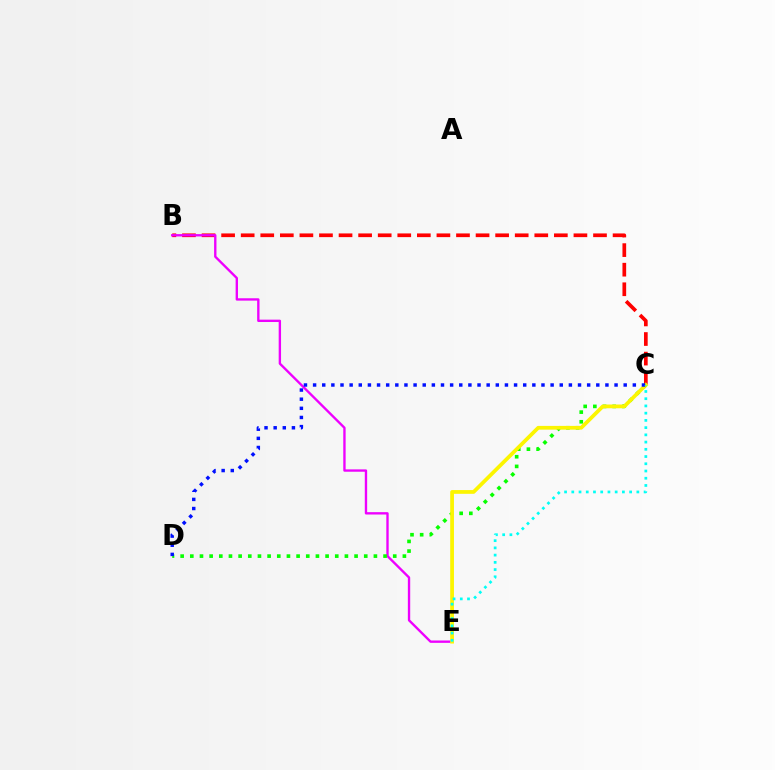{('B', 'C'): [{'color': '#ff0000', 'line_style': 'dashed', 'thickness': 2.66}], ('B', 'E'): [{'color': '#ee00ff', 'line_style': 'solid', 'thickness': 1.7}], ('C', 'D'): [{'color': '#08ff00', 'line_style': 'dotted', 'thickness': 2.63}, {'color': '#0010ff', 'line_style': 'dotted', 'thickness': 2.48}], ('C', 'E'): [{'color': '#fcf500', 'line_style': 'solid', 'thickness': 2.7}, {'color': '#00fff6', 'line_style': 'dotted', 'thickness': 1.96}]}